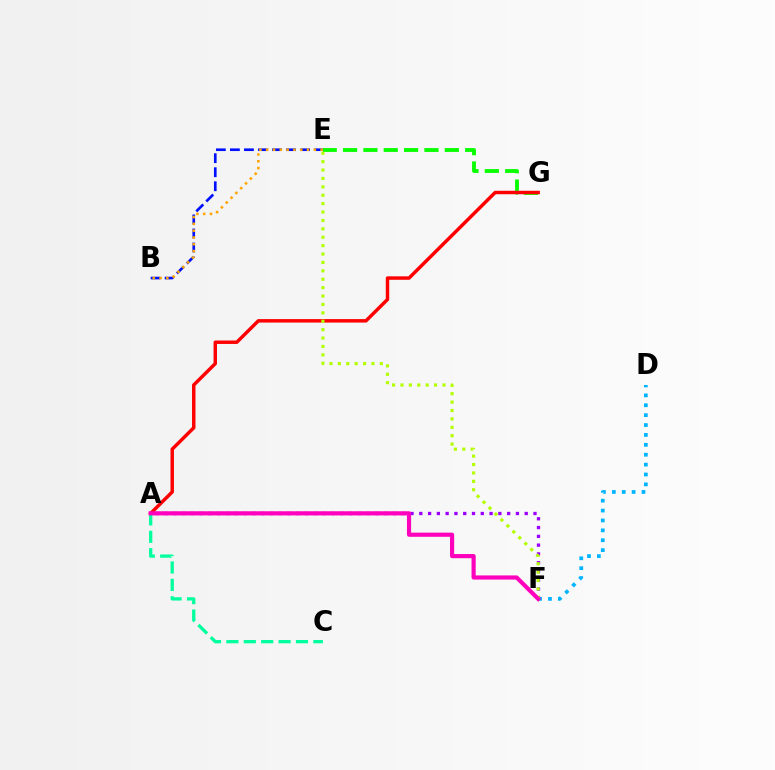{('A', 'F'): [{'color': '#9b00ff', 'line_style': 'dotted', 'thickness': 2.39}, {'color': '#ff00bd', 'line_style': 'solid', 'thickness': 2.99}], ('E', 'G'): [{'color': '#08ff00', 'line_style': 'dashed', 'thickness': 2.76}], ('B', 'E'): [{'color': '#0010ff', 'line_style': 'dashed', 'thickness': 1.91}, {'color': '#ffa500', 'line_style': 'dotted', 'thickness': 1.85}], ('D', 'F'): [{'color': '#00b5ff', 'line_style': 'dotted', 'thickness': 2.69}], ('A', 'G'): [{'color': '#ff0000', 'line_style': 'solid', 'thickness': 2.49}], ('A', 'C'): [{'color': '#00ff9d', 'line_style': 'dashed', 'thickness': 2.36}], ('E', 'F'): [{'color': '#b3ff00', 'line_style': 'dotted', 'thickness': 2.28}]}